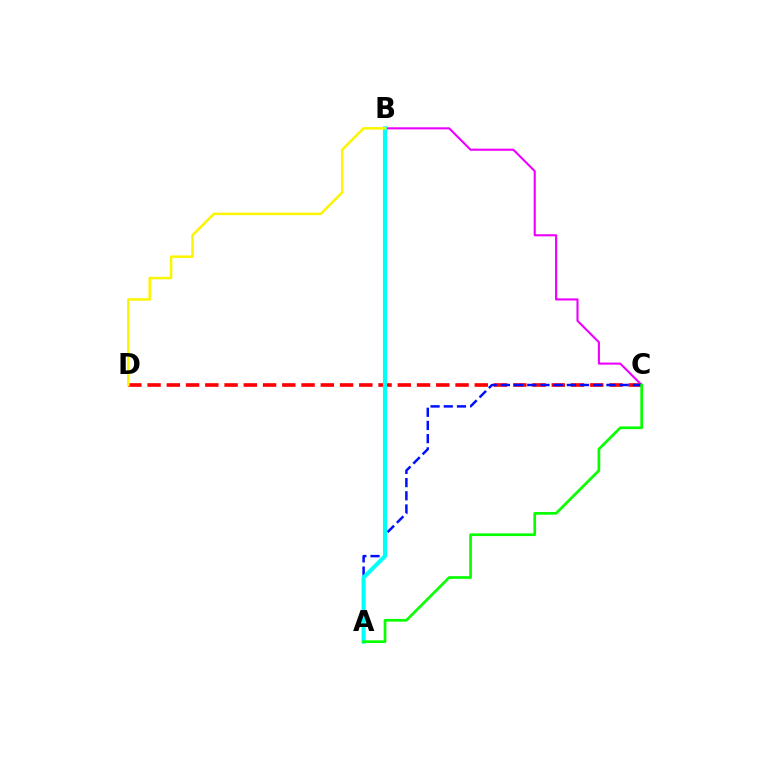{('C', 'D'): [{'color': '#ff0000', 'line_style': 'dashed', 'thickness': 2.61}], ('B', 'C'): [{'color': '#ee00ff', 'line_style': 'solid', 'thickness': 1.52}], ('A', 'C'): [{'color': '#0010ff', 'line_style': 'dashed', 'thickness': 1.79}, {'color': '#08ff00', 'line_style': 'solid', 'thickness': 1.94}], ('A', 'B'): [{'color': '#00fff6', 'line_style': 'solid', 'thickness': 2.94}], ('B', 'D'): [{'color': '#fcf500', 'line_style': 'solid', 'thickness': 1.82}]}